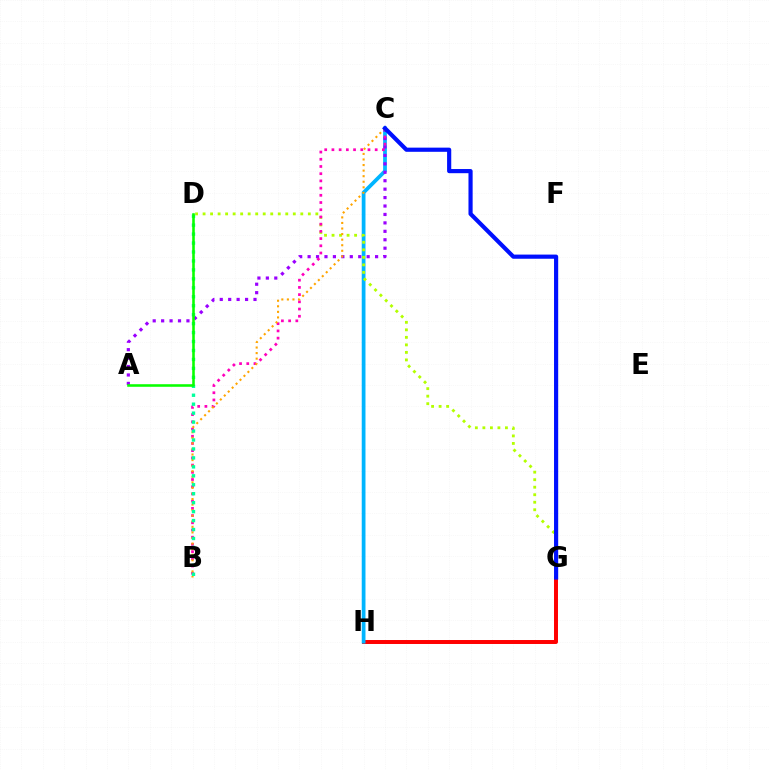{('G', 'H'): [{'color': '#ff0000', 'line_style': 'solid', 'thickness': 2.86}], ('C', 'H'): [{'color': '#00b5ff', 'line_style': 'solid', 'thickness': 2.7}], ('D', 'G'): [{'color': '#b3ff00', 'line_style': 'dotted', 'thickness': 2.04}], ('A', 'C'): [{'color': '#9b00ff', 'line_style': 'dotted', 'thickness': 2.29}], ('B', 'C'): [{'color': '#ff00bd', 'line_style': 'dotted', 'thickness': 1.96}, {'color': '#ffa500', 'line_style': 'dotted', 'thickness': 1.51}], ('B', 'D'): [{'color': '#00ff9d', 'line_style': 'dotted', 'thickness': 2.43}], ('C', 'G'): [{'color': '#0010ff', 'line_style': 'solid', 'thickness': 3.0}], ('A', 'D'): [{'color': '#08ff00', 'line_style': 'solid', 'thickness': 1.85}]}